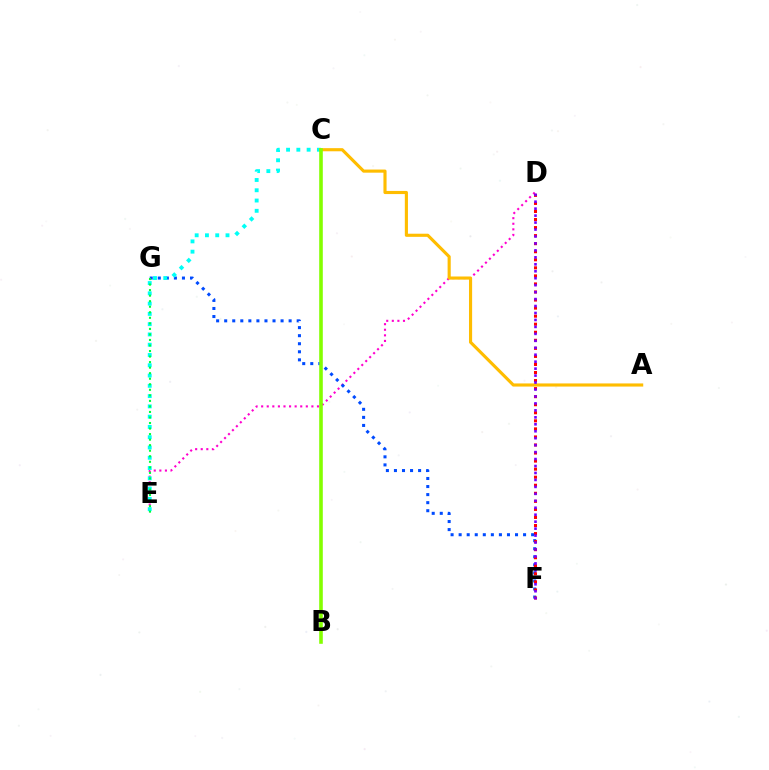{('D', 'E'): [{'color': '#ff00cf', 'line_style': 'dotted', 'thickness': 1.52}], ('F', 'G'): [{'color': '#004bff', 'line_style': 'dotted', 'thickness': 2.19}], ('D', 'F'): [{'color': '#ff0000', 'line_style': 'dotted', 'thickness': 2.19}, {'color': '#7200ff', 'line_style': 'dotted', 'thickness': 1.89}], ('C', 'E'): [{'color': '#00fff6', 'line_style': 'dotted', 'thickness': 2.79}], ('E', 'G'): [{'color': '#00ff39', 'line_style': 'dotted', 'thickness': 1.5}], ('A', 'C'): [{'color': '#ffbd00', 'line_style': 'solid', 'thickness': 2.25}], ('B', 'C'): [{'color': '#84ff00', 'line_style': 'solid', 'thickness': 2.59}]}